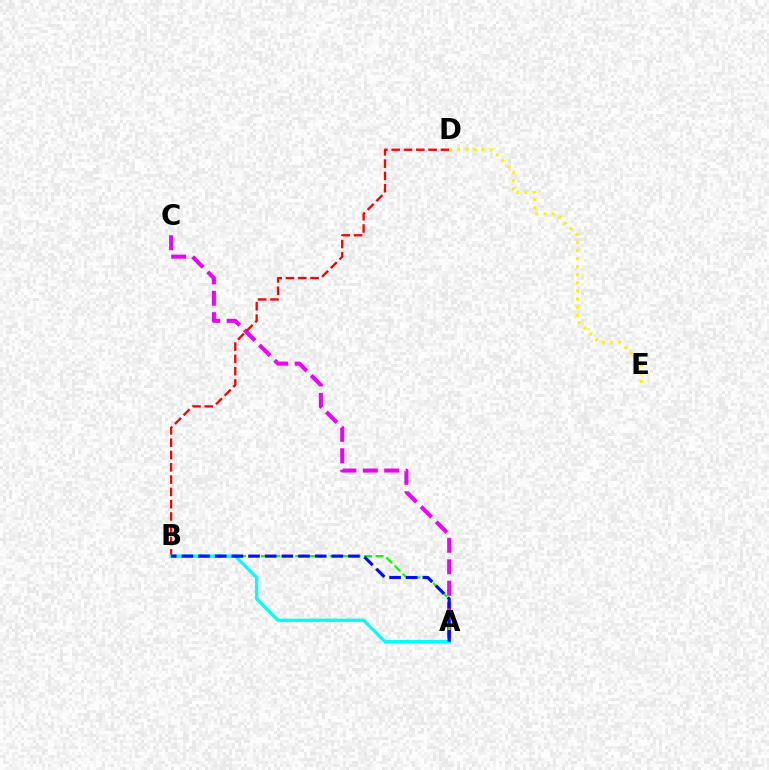{('A', 'C'): [{'color': '#ee00ff', 'line_style': 'dashed', 'thickness': 2.91}], ('A', 'B'): [{'color': '#08ff00', 'line_style': 'dashed', 'thickness': 1.56}, {'color': '#00fff6', 'line_style': 'solid', 'thickness': 2.36}, {'color': '#0010ff', 'line_style': 'dashed', 'thickness': 2.26}], ('B', 'D'): [{'color': '#ff0000', 'line_style': 'dashed', 'thickness': 1.67}], ('D', 'E'): [{'color': '#fcf500', 'line_style': 'dotted', 'thickness': 2.2}]}